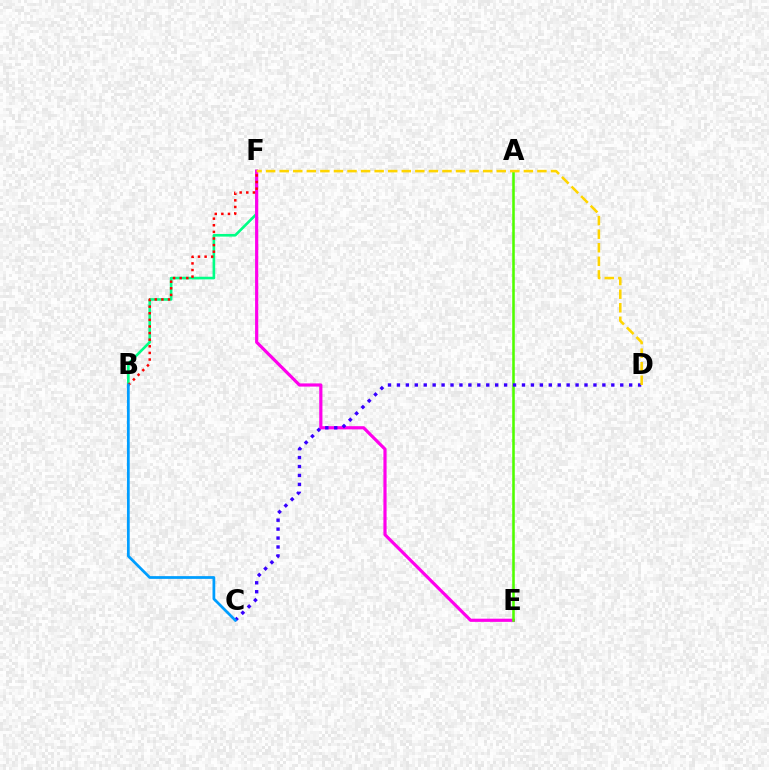{('B', 'F'): [{'color': '#00ff86', 'line_style': 'solid', 'thickness': 1.9}, {'color': '#ff0000', 'line_style': 'dotted', 'thickness': 1.8}], ('E', 'F'): [{'color': '#ff00ed', 'line_style': 'solid', 'thickness': 2.29}], ('A', 'E'): [{'color': '#4fff00', 'line_style': 'solid', 'thickness': 1.85}], ('C', 'D'): [{'color': '#3700ff', 'line_style': 'dotted', 'thickness': 2.43}], ('B', 'C'): [{'color': '#009eff', 'line_style': 'solid', 'thickness': 1.98}], ('D', 'F'): [{'color': '#ffd500', 'line_style': 'dashed', 'thickness': 1.84}]}